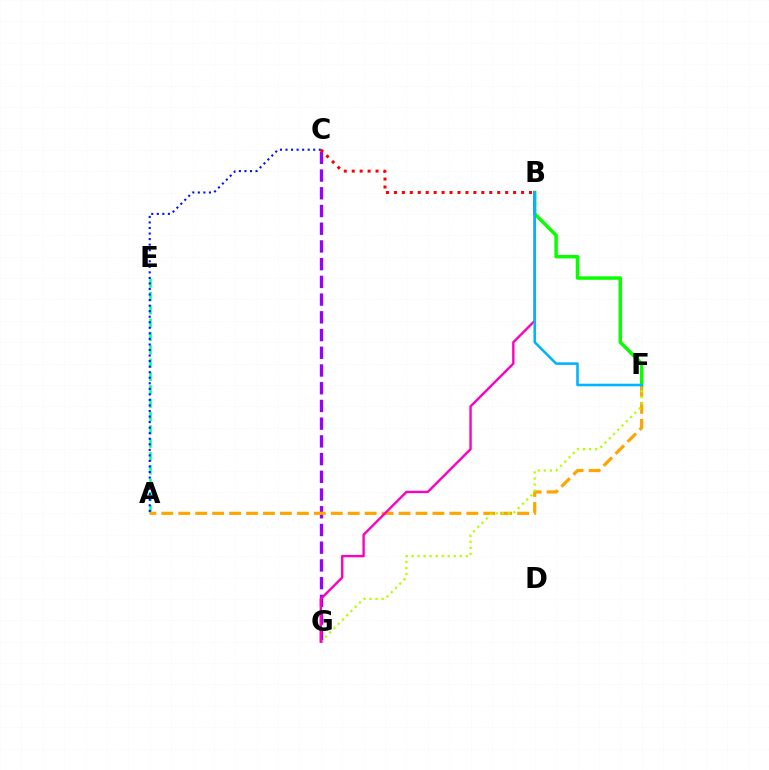{('A', 'E'): [{'color': '#00ff9d', 'line_style': 'dashed', 'thickness': 1.81}], ('C', 'G'): [{'color': '#9b00ff', 'line_style': 'dashed', 'thickness': 2.41}], ('A', 'F'): [{'color': '#ffa500', 'line_style': 'dashed', 'thickness': 2.3}], ('B', 'F'): [{'color': '#08ff00', 'line_style': 'solid', 'thickness': 2.49}, {'color': '#00b5ff', 'line_style': 'solid', 'thickness': 1.87}], ('F', 'G'): [{'color': '#b3ff00', 'line_style': 'dotted', 'thickness': 1.64}], ('B', 'G'): [{'color': '#ff00bd', 'line_style': 'solid', 'thickness': 1.71}], ('A', 'C'): [{'color': '#0010ff', 'line_style': 'dotted', 'thickness': 1.51}], ('B', 'C'): [{'color': '#ff0000', 'line_style': 'dotted', 'thickness': 2.16}]}